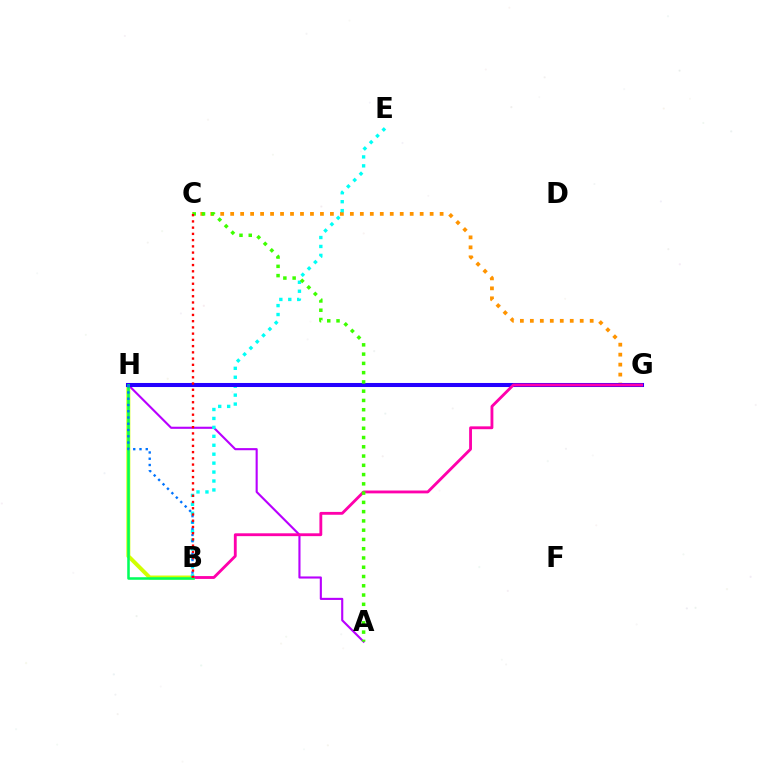{('C', 'G'): [{'color': '#ff9400', 'line_style': 'dotted', 'thickness': 2.71}], ('B', 'H'): [{'color': '#d1ff00', 'line_style': 'solid', 'thickness': 2.84}, {'color': '#00ff5c', 'line_style': 'solid', 'thickness': 1.83}, {'color': '#0074ff', 'line_style': 'dotted', 'thickness': 1.7}], ('A', 'H'): [{'color': '#b900ff', 'line_style': 'solid', 'thickness': 1.52}], ('B', 'E'): [{'color': '#00fff6', 'line_style': 'dotted', 'thickness': 2.43}], ('G', 'H'): [{'color': '#2500ff', 'line_style': 'solid', 'thickness': 2.92}], ('B', 'G'): [{'color': '#ff00ac', 'line_style': 'solid', 'thickness': 2.05}], ('A', 'C'): [{'color': '#3dff00', 'line_style': 'dotted', 'thickness': 2.52}], ('B', 'C'): [{'color': '#ff0000', 'line_style': 'dotted', 'thickness': 1.69}]}